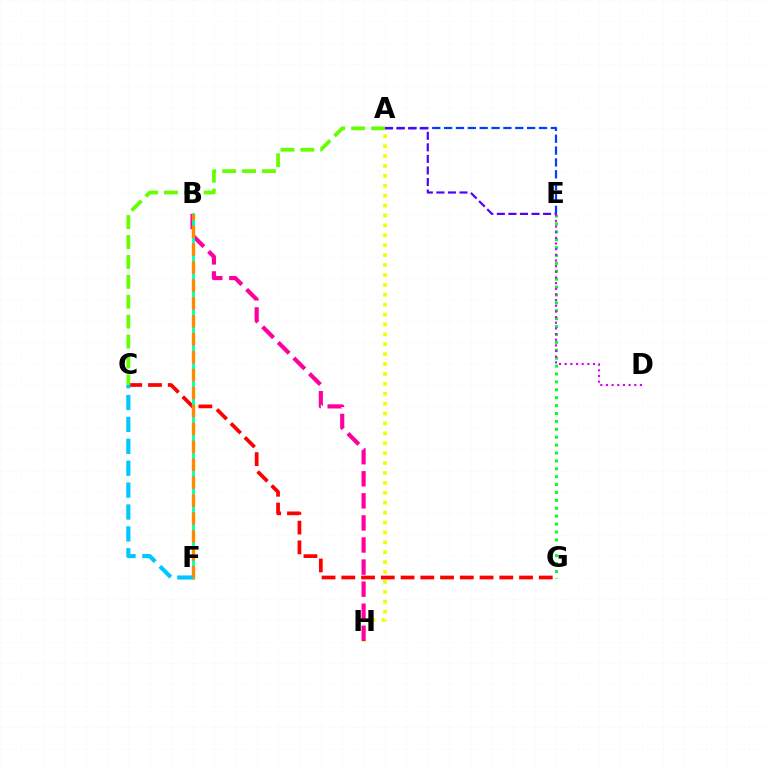{('A', 'H'): [{'color': '#eeff00', 'line_style': 'dotted', 'thickness': 2.69}], ('A', 'E'): [{'color': '#003fff', 'line_style': 'dashed', 'thickness': 1.61}, {'color': '#4f00ff', 'line_style': 'dashed', 'thickness': 1.57}], ('B', 'H'): [{'color': '#ff00a0', 'line_style': 'dashed', 'thickness': 3.0}], ('C', 'G'): [{'color': '#ff0000', 'line_style': 'dashed', 'thickness': 2.68}], ('B', 'F'): [{'color': '#00ffaf', 'line_style': 'solid', 'thickness': 2.02}, {'color': '#ff8800', 'line_style': 'dashed', 'thickness': 2.43}], ('A', 'C'): [{'color': '#66ff00', 'line_style': 'dashed', 'thickness': 2.7}], ('E', 'G'): [{'color': '#00ff27', 'line_style': 'dotted', 'thickness': 2.15}], ('C', 'F'): [{'color': '#00c7ff', 'line_style': 'dashed', 'thickness': 2.97}], ('D', 'E'): [{'color': '#d600ff', 'line_style': 'dotted', 'thickness': 1.54}]}